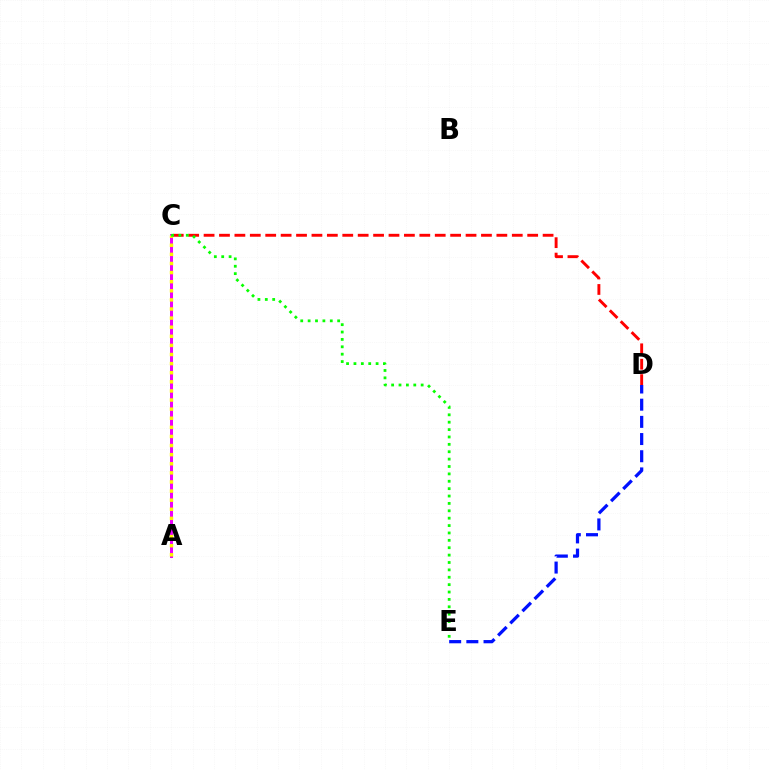{('A', 'C'): [{'color': '#00fff6', 'line_style': 'solid', 'thickness': 1.91}, {'color': '#ee00ff', 'line_style': 'solid', 'thickness': 2.16}, {'color': '#fcf500', 'line_style': 'dotted', 'thickness': 2.47}], ('C', 'D'): [{'color': '#ff0000', 'line_style': 'dashed', 'thickness': 2.09}], ('D', 'E'): [{'color': '#0010ff', 'line_style': 'dashed', 'thickness': 2.33}], ('C', 'E'): [{'color': '#08ff00', 'line_style': 'dotted', 'thickness': 2.01}]}